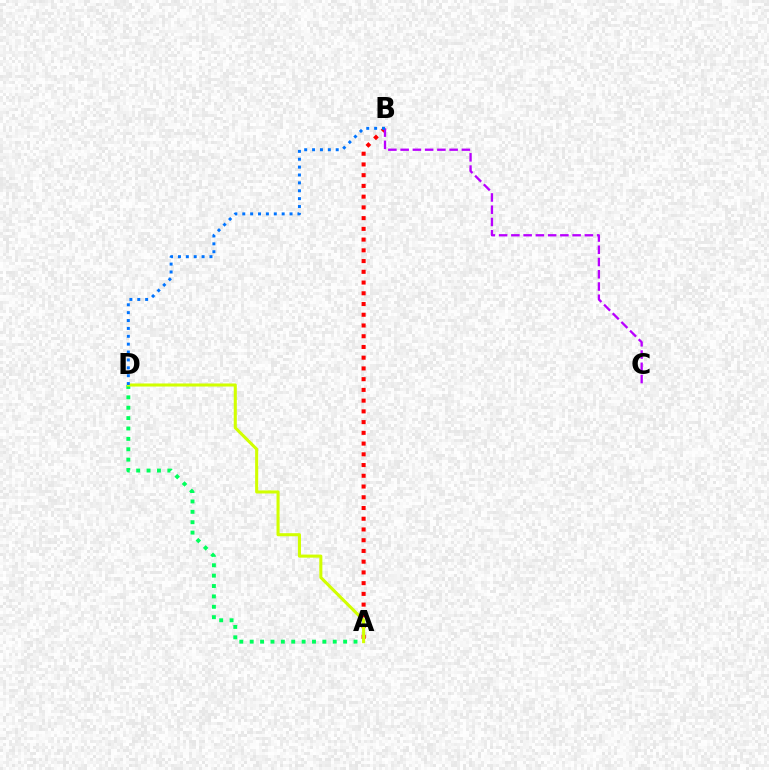{('A', 'B'): [{'color': '#ff0000', 'line_style': 'dotted', 'thickness': 2.92}], ('B', 'C'): [{'color': '#b900ff', 'line_style': 'dashed', 'thickness': 1.66}], ('A', 'D'): [{'color': '#00ff5c', 'line_style': 'dotted', 'thickness': 2.82}, {'color': '#d1ff00', 'line_style': 'solid', 'thickness': 2.21}], ('B', 'D'): [{'color': '#0074ff', 'line_style': 'dotted', 'thickness': 2.14}]}